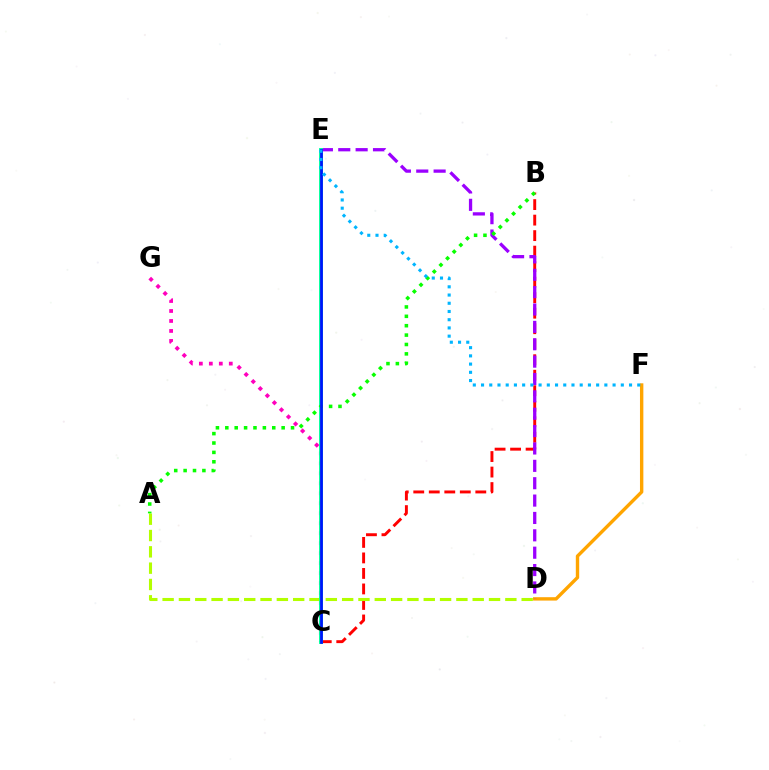{('D', 'F'): [{'color': '#ffa500', 'line_style': 'solid', 'thickness': 2.43}], ('B', 'C'): [{'color': '#ff0000', 'line_style': 'dashed', 'thickness': 2.11}], ('C', 'G'): [{'color': '#ff00bd', 'line_style': 'dotted', 'thickness': 2.71}], ('A', 'D'): [{'color': '#b3ff00', 'line_style': 'dashed', 'thickness': 2.22}], ('D', 'E'): [{'color': '#9b00ff', 'line_style': 'dashed', 'thickness': 2.36}], ('C', 'E'): [{'color': '#00ff9d', 'line_style': 'solid', 'thickness': 2.81}, {'color': '#0010ff', 'line_style': 'solid', 'thickness': 1.96}], ('A', 'B'): [{'color': '#08ff00', 'line_style': 'dotted', 'thickness': 2.55}], ('E', 'F'): [{'color': '#00b5ff', 'line_style': 'dotted', 'thickness': 2.23}]}